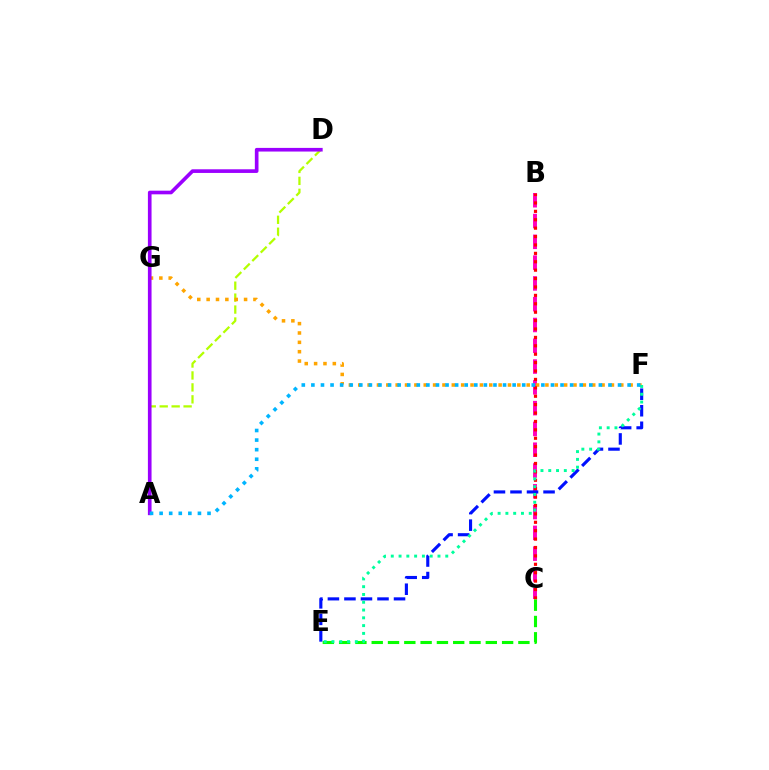{('A', 'D'): [{'color': '#b3ff00', 'line_style': 'dashed', 'thickness': 1.62}, {'color': '#9b00ff', 'line_style': 'solid', 'thickness': 2.63}], ('B', 'C'): [{'color': '#ff00bd', 'line_style': 'dashed', 'thickness': 2.82}, {'color': '#ff0000', 'line_style': 'dotted', 'thickness': 2.28}], ('F', 'G'): [{'color': '#ffa500', 'line_style': 'dotted', 'thickness': 2.54}], ('E', 'F'): [{'color': '#0010ff', 'line_style': 'dashed', 'thickness': 2.25}, {'color': '#00ff9d', 'line_style': 'dotted', 'thickness': 2.12}], ('C', 'E'): [{'color': '#08ff00', 'line_style': 'dashed', 'thickness': 2.21}], ('A', 'F'): [{'color': '#00b5ff', 'line_style': 'dotted', 'thickness': 2.6}]}